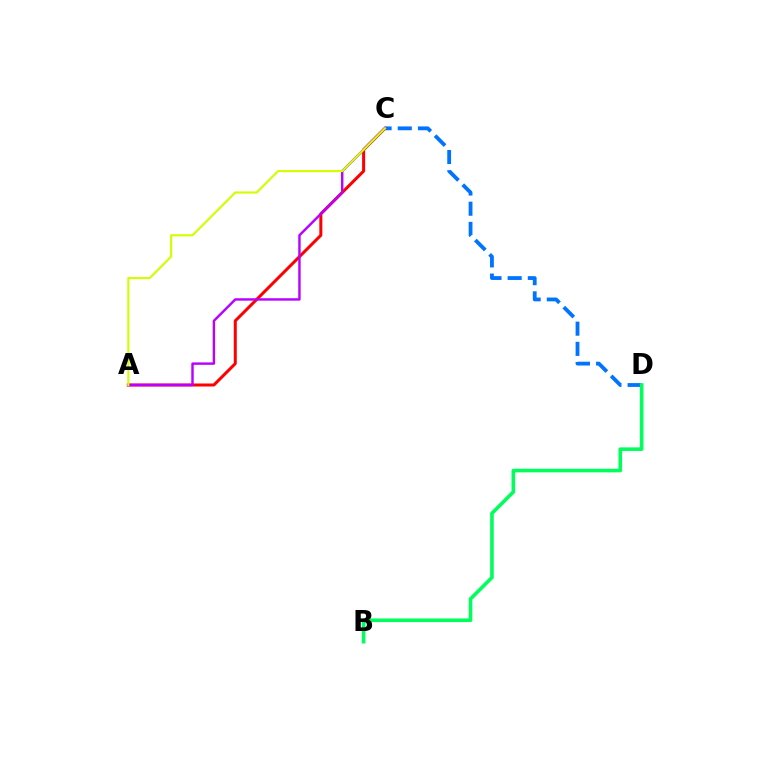{('A', 'C'): [{'color': '#ff0000', 'line_style': 'solid', 'thickness': 2.17}, {'color': '#b900ff', 'line_style': 'solid', 'thickness': 1.74}, {'color': '#d1ff00', 'line_style': 'solid', 'thickness': 1.53}], ('C', 'D'): [{'color': '#0074ff', 'line_style': 'dashed', 'thickness': 2.74}], ('B', 'D'): [{'color': '#00ff5c', 'line_style': 'solid', 'thickness': 2.59}]}